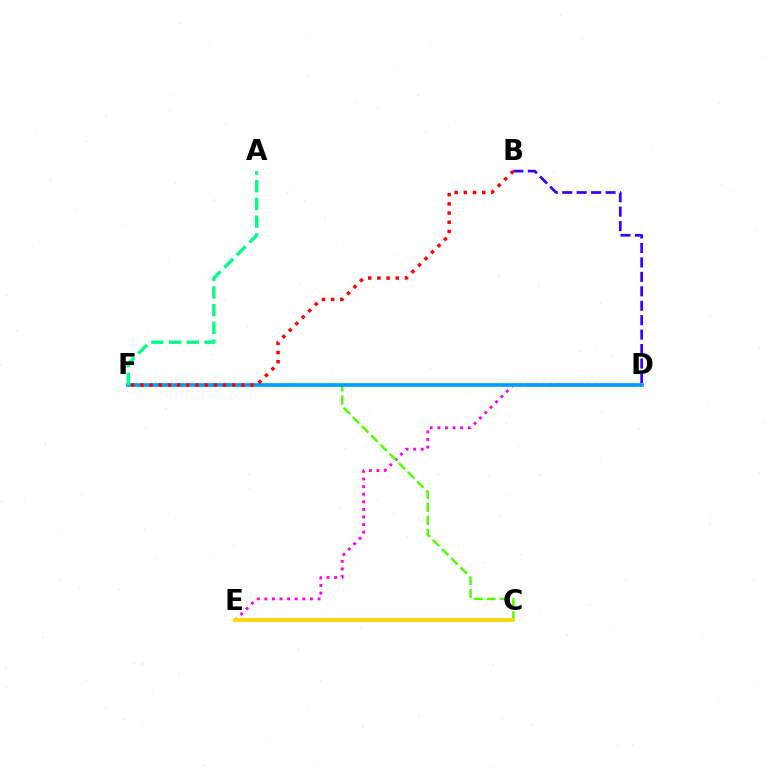{('D', 'E'): [{'color': '#ff00ed', 'line_style': 'dotted', 'thickness': 2.06}], ('C', 'F'): [{'color': '#4fff00', 'line_style': 'dashed', 'thickness': 1.76}], ('B', 'D'): [{'color': '#3700ff', 'line_style': 'dashed', 'thickness': 1.96}], ('C', 'E'): [{'color': '#ffd500', 'line_style': 'solid', 'thickness': 2.66}], ('D', 'F'): [{'color': '#009eff', 'line_style': 'solid', 'thickness': 2.64}], ('B', 'F'): [{'color': '#ff0000', 'line_style': 'dotted', 'thickness': 2.5}], ('A', 'F'): [{'color': '#00ff86', 'line_style': 'dashed', 'thickness': 2.41}]}